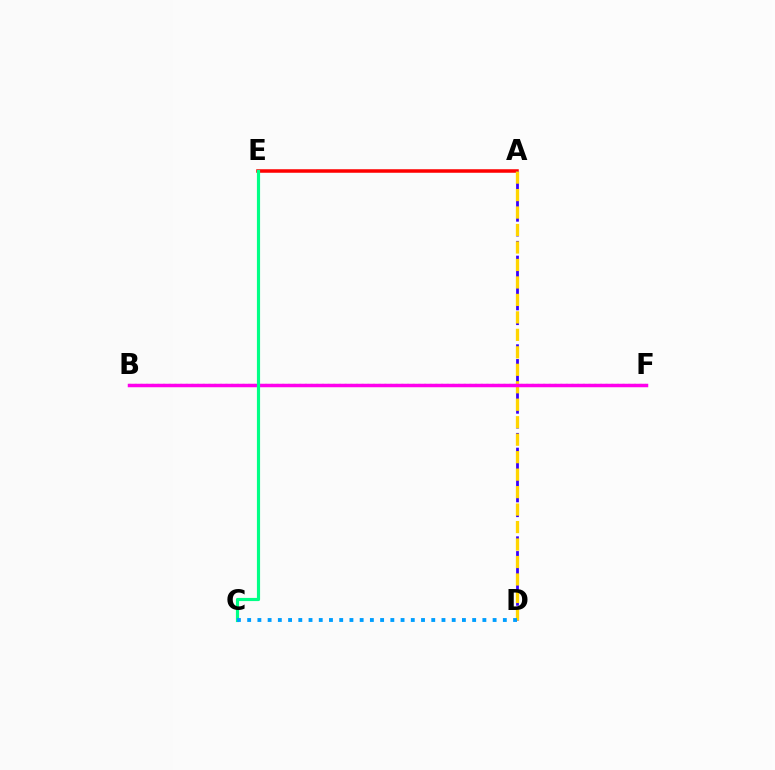{('B', 'F'): [{'color': '#4fff00', 'line_style': 'dotted', 'thickness': 1.54}, {'color': '#ff00ed', 'line_style': 'solid', 'thickness': 2.52}], ('A', 'E'): [{'color': '#ff0000', 'line_style': 'solid', 'thickness': 2.53}], ('A', 'D'): [{'color': '#3700ff', 'line_style': 'dashed', 'thickness': 2.01}, {'color': '#ffd500', 'line_style': 'dashed', 'thickness': 2.37}], ('C', 'E'): [{'color': '#00ff86', 'line_style': 'solid', 'thickness': 2.28}], ('C', 'D'): [{'color': '#009eff', 'line_style': 'dotted', 'thickness': 2.78}]}